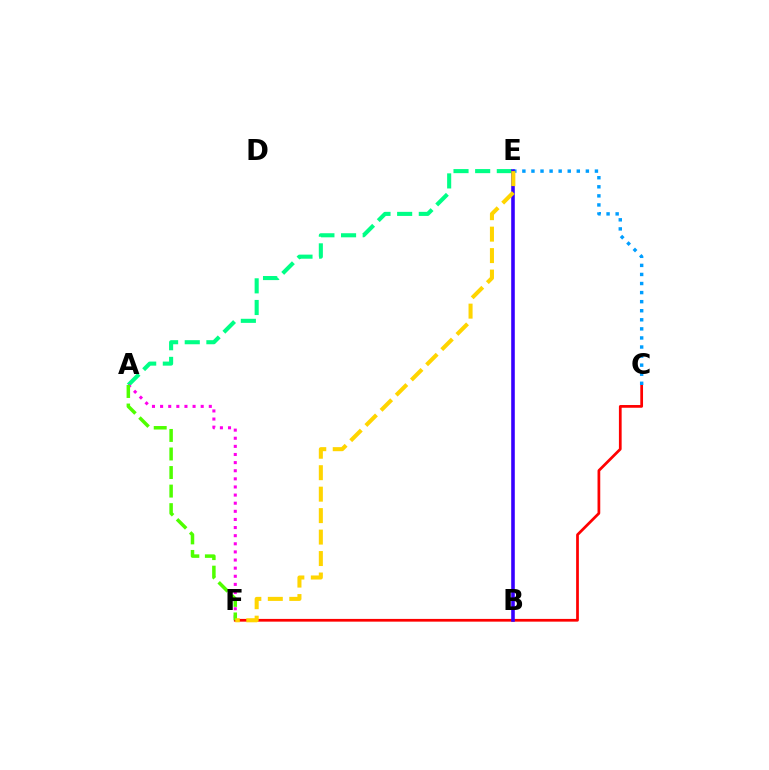{('C', 'F'): [{'color': '#ff0000', 'line_style': 'solid', 'thickness': 1.97}], ('C', 'E'): [{'color': '#009eff', 'line_style': 'dotted', 'thickness': 2.46}], ('A', 'E'): [{'color': '#00ff86', 'line_style': 'dashed', 'thickness': 2.94}], ('A', 'F'): [{'color': '#ff00ed', 'line_style': 'dotted', 'thickness': 2.21}, {'color': '#4fff00', 'line_style': 'dashed', 'thickness': 2.52}], ('B', 'E'): [{'color': '#3700ff', 'line_style': 'solid', 'thickness': 2.58}], ('E', 'F'): [{'color': '#ffd500', 'line_style': 'dashed', 'thickness': 2.92}]}